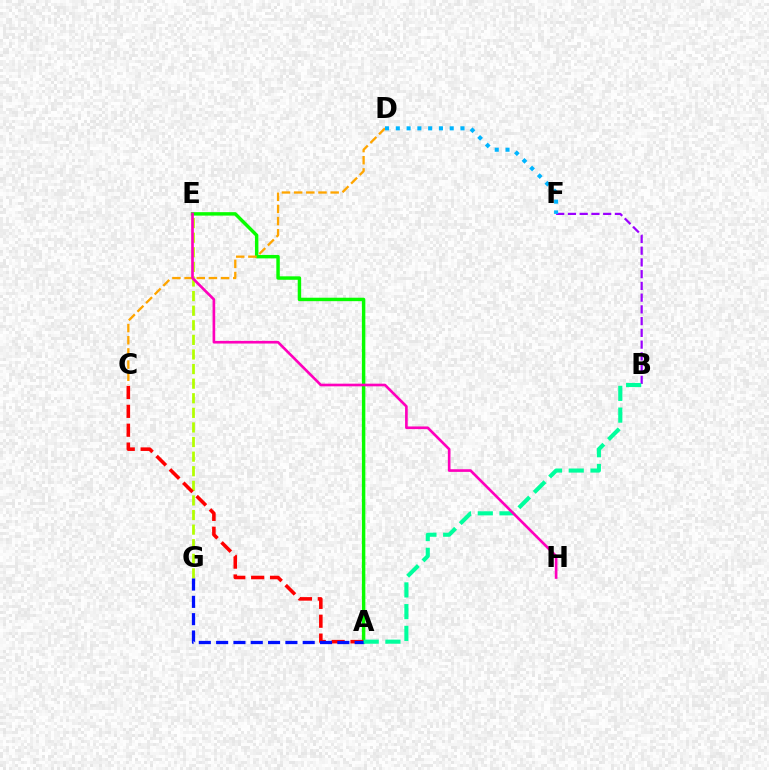{('A', 'E'): [{'color': '#08ff00', 'line_style': 'solid', 'thickness': 2.48}], ('B', 'F'): [{'color': '#9b00ff', 'line_style': 'dashed', 'thickness': 1.6}], ('C', 'D'): [{'color': '#ffa500', 'line_style': 'dashed', 'thickness': 1.65}], ('E', 'G'): [{'color': '#b3ff00', 'line_style': 'dashed', 'thickness': 1.98}], ('D', 'F'): [{'color': '#00b5ff', 'line_style': 'dotted', 'thickness': 2.93}], ('A', 'C'): [{'color': '#ff0000', 'line_style': 'dashed', 'thickness': 2.56}], ('A', 'G'): [{'color': '#0010ff', 'line_style': 'dashed', 'thickness': 2.35}], ('A', 'B'): [{'color': '#00ff9d', 'line_style': 'dashed', 'thickness': 2.95}], ('E', 'H'): [{'color': '#ff00bd', 'line_style': 'solid', 'thickness': 1.91}]}